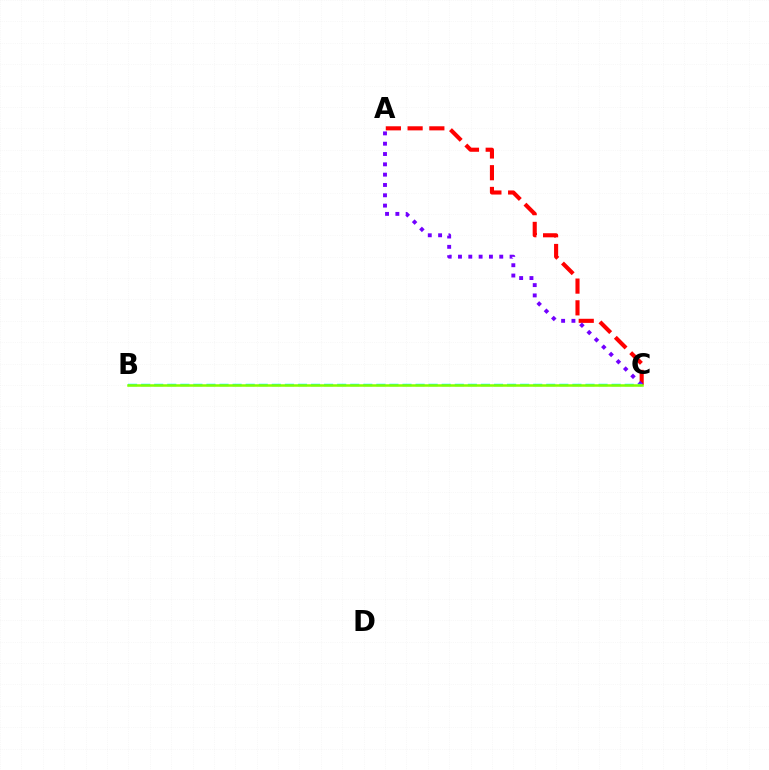{('A', 'C'): [{'color': '#ff0000', 'line_style': 'dashed', 'thickness': 2.95}, {'color': '#7200ff', 'line_style': 'dotted', 'thickness': 2.8}], ('B', 'C'): [{'color': '#00fff6', 'line_style': 'dashed', 'thickness': 1.78}, {'color': '#84ff00', 'line_style': 'solid', 'thickness': 1.82}]}